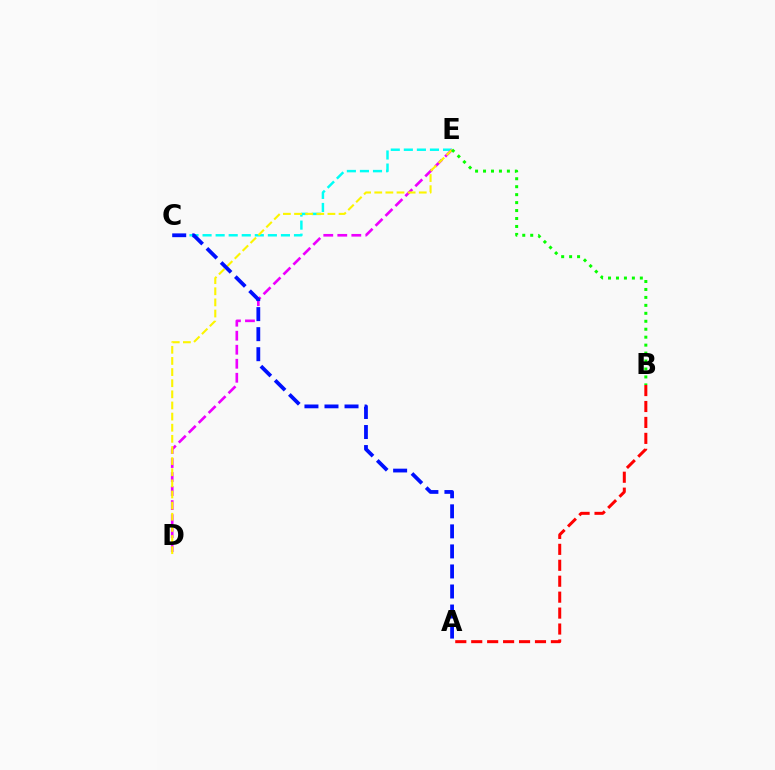{('C', 'E'): [{'color': '#00fff6', 'line_style': 'dashed', 'thickness': 1.77}], ('D', 'E'): [{'color': '#ee00ff', 'line_style': 'dashed', 'thickness': 1.9}, {'color': '#fcf500', 'line_style': 'dashed', 'thickness': 1.51}], ('A', 'B'): [{'color': '#ff0000', 'line_style': 'dashed', 'thickness': 2.17}], ('A', 'C'): [{'color': '#0010ff', 'line_style': 'dashed', 'thickness': 2.72}], ('B', 'E'): [{'color': '#08ff00', 'line_style': 'dotted', 'thickness': 2.16}]}